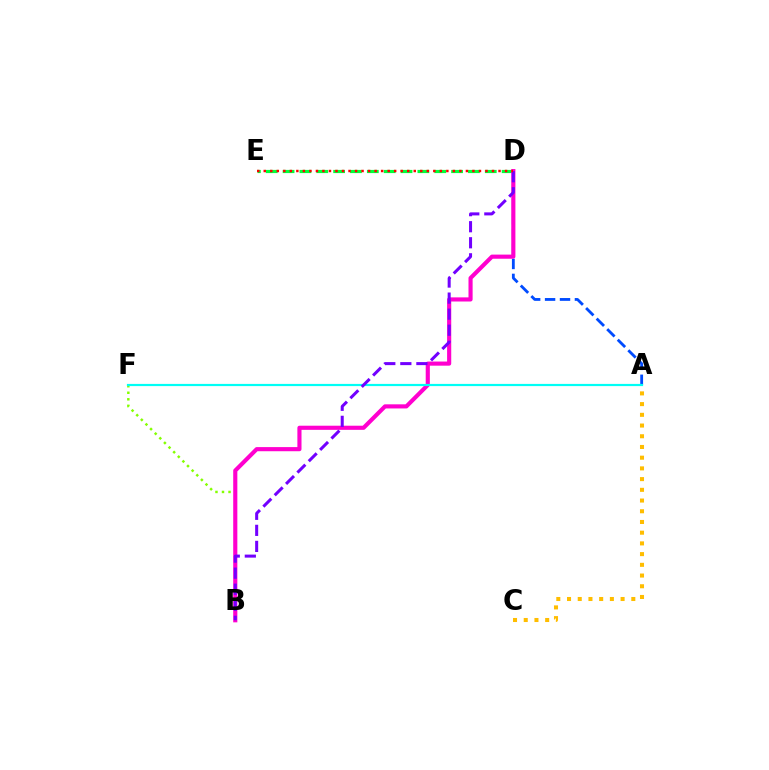{('D', 'E'): [{'color': '#00ff39', 'line_style': 'dashed', 'thickness': 2.29}, {'color': '#ff0000', 'line_style': 'dotted', 'thickness': 1.77}], ('B', 'F'): [{'color': '#84ff00', 'line_style': 'dotted', 'thickness': 1.78}], ('A', 'D'): [{'color': '#004bff', 'line_style': 'dashed', 'thickness': 2.03}], ('B', 'D'): [{'color': '#ff00cf', 'line_style': 'solid', 'thickness': 2.97}, {'color': '#7200ff', 'line_style': 'dashed', 'thickness': 2.18}], ('A', 'F'): [{'color': '#00fff6', 'line_style': 'solid', 'thickness': 1.58}], ('A', 'C'): [{'color': '#ffbd00', 'line_style': 'dotted', 'thickness': 2.91}]}